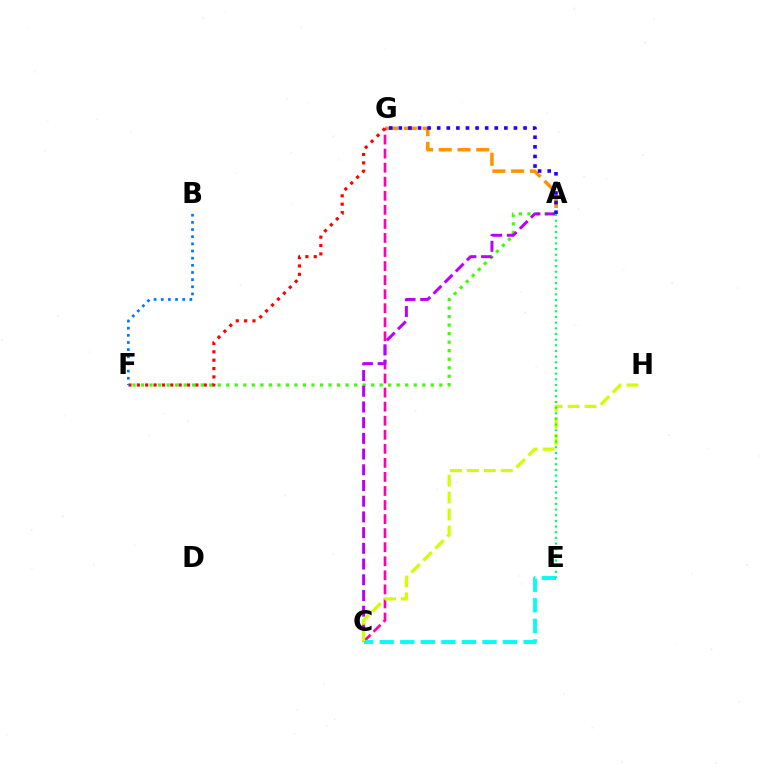{('A', 'G'): [{'color': '#ff9400', 'line_style': 'dashed', 'thickness': 2.55}, {'color': '#2500ff', 'line_style': 'dotted', 'thickness': 2.61}], ('C', 'G'): [{'color': '#ff00ac', 'line_style': 'dashed', 'thickness': 1.91}], ('F', 'G'): [{'color': '#ff0000', 'line_style': 'dotted', 'thickness': 2.27}], ('A', 'F'): [{'color': '#3dff00', 'line_style': 'dotted', 'thickness': 2.32}], ('C', 'E'): [{'color': '#00fff6', 'line_style': 'dashed', 'thickness': 2.79}], ('A', 'C'): [{'color': '#b900ff', 'line_style': 'dashed', 'thickness': 2.13}], ('B', 'F'): [{'color': '#0074ff', 'line_style': 'dotted', 'thickness': 1.94}], ('C', 'H'): [{'color': '#d1ff00', 'line_style': 'dashed', 'thickness': 2.3}], ('A', 'E'): [{'color': '#00ff5c', 'line_style': 'dotted', 'thickness': 1.54}]}